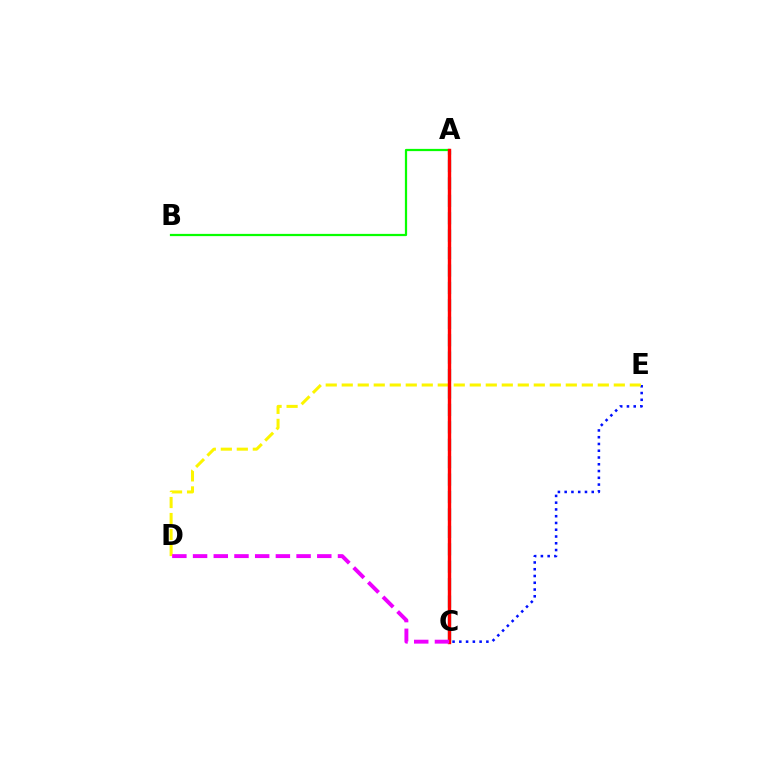{('A', 'B'): [{'color': '#08ff00', 'line_style': 'solid', 'thickness': 1.61}], ('A', 'C'): [{'color': '#00fff6', 'line_style': 'dashed', 'thickness': 2.37}, {'color': '#ff0000', 'line_style': 'solid', 'thickness': 2.46}], ('C', 'E'): [{'color': '#0010ff', 'line_style': 'dotted', 'thickness': 1.84}], ('D', 'E'): [{'color': '#fcf500', 'line_style': 'dashed', 'thickness': 2.17}], ('C', 'D'): [{'color': '#ee00ff', 'line_style': 'dashed', 'thickness': 2.81}]}